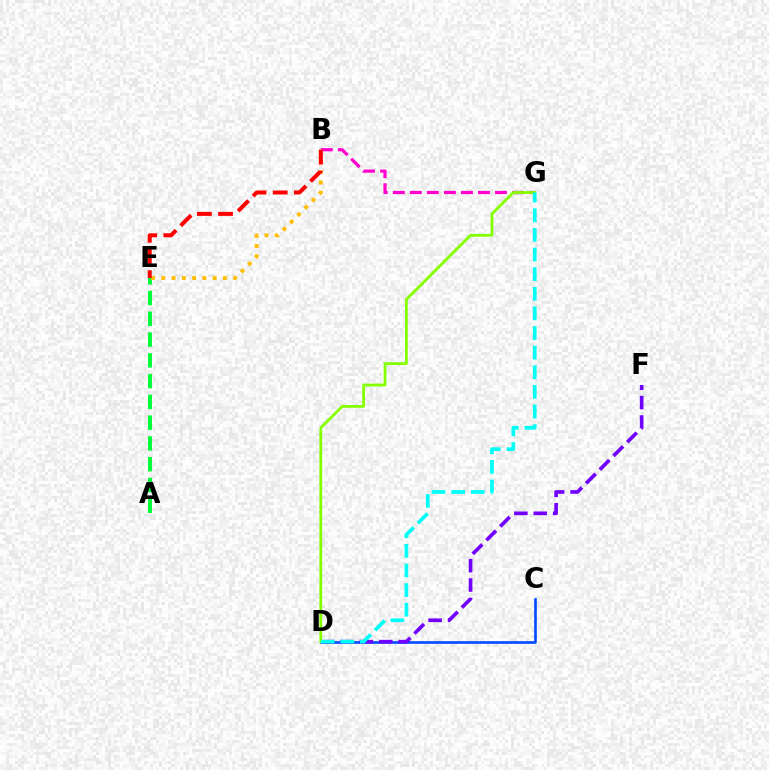{('A', 'E'): [{'color': '#00ff39', 'line_style': 'dashed', 'thickness': 2.82}], ('C', 'D'): [{'color': '#004bff', 'line_style': 'solid', 'thickness': 1.9}], ('B', 'G'): [{'color': '#ff00cf', 'line_style': 'dashed', 'thickness': 2.31}], ('D', 'F'): [{'color': '#7200ff', 'line_style': 'dashed', 'thickness': 2.63}], ('B', 'E'): [{'color': '#ffbd00', 'line_style': 'dotted', 'thickness': 2.79}, {'color': '#ff0000', 'line_style': 'dashed', 'thickness': 2.88}], ('D', 'G'): [{'color': '#84ff00', 'line_style': 'solid', 'thickness': 2.01}, {'color': '#00fff6', 'line_style': 'dashed', 'thickness': 2.67}]}